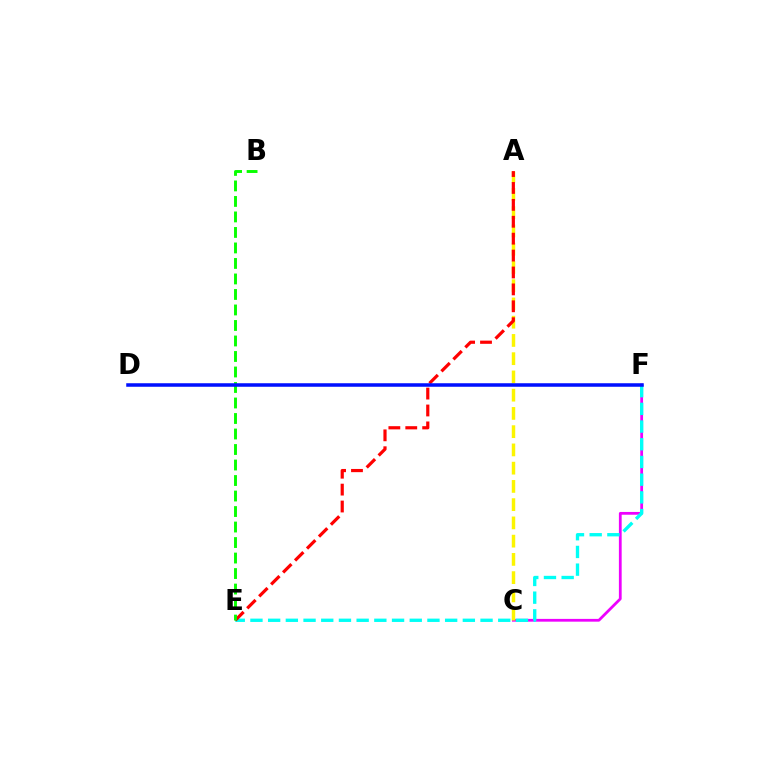{('C', 'F'): [{'color': '#ee00ff', 'line_style': 'solid', 'thickness': 2.0}], ('E', 'F'): [{'color': '#00fff6', 'line_style': 'dashed', 'thickness': 2.4}], ('A', 'C'): [{'color': '#fcf500', 'line_style': 'dashed', 'thickness': 2.48}], ('A', 'E'): [{'color': '#ff0000', 'line_style': 'dashed', 'thickness': 2.3}], ('B', 'E'): [{'color': '#08ff00', 'line_style': 'dashed', 'thickness': 2.11}], ('D', 'F'): [{'color': '#0010ff', 'line_style': 'solid', 'thickness': 2.53}]}